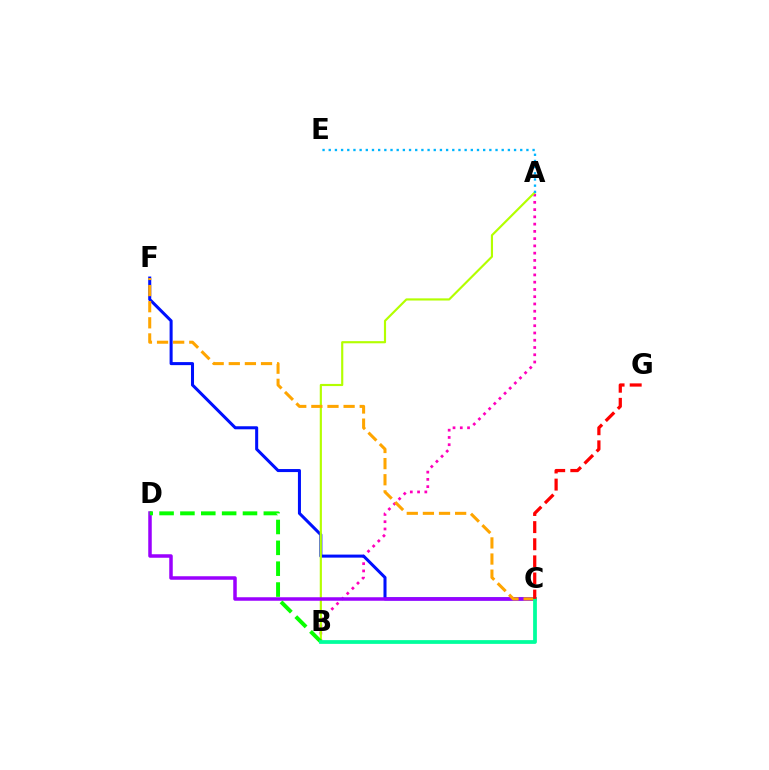{('A', 'B'): [{'color': '#ff00bd', 'line_style': 'dotted', 'thickness': 1.97}, {'color': '#b3ff00', 'line_style': 'solid', 'thickness': 1.55}], ('C', 'F'): [{'color': '#0010ff', 'line_style': 'solid', 'thickness': 2.19}, {'color': '#ffa500', 'line_style': 'dashed', 'thickness': 2.19}], ('C', 'D'): [{'color': '#9b00ff', 'line_style': 'solid', 'thickness': 2.52}], ('A', 'E'): [{'color': '#00b5ff', 'line_style': 'dotted', 'thickness': 1.68}], ('B', 'D'): [{'color': '#08ff00', 'line_style': 'dashed', 'thickness': 2.83}], ('B', 'C'): [{'color': '#00ff9d', 'line_style': 'solid', 'thickness': 2.71}], ('C', 'G'): [{'color': '#ff0000', 'line_style': 'dashed', 'thickness': 2.33}]}